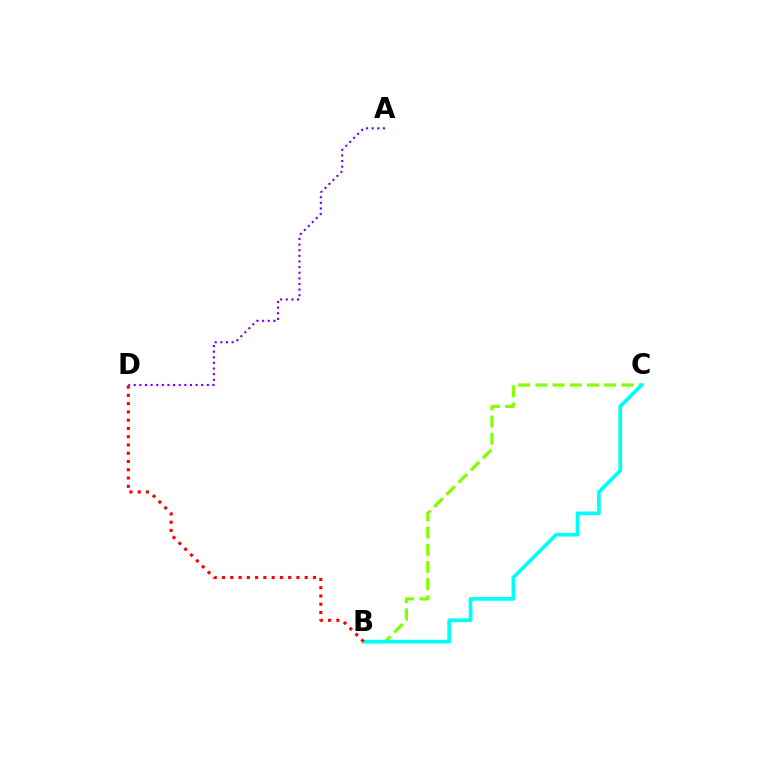{('A', 'D'): [{'color': '#7200ff', 'line_style': 'dotted', 'thickness': 1.53}], ('B', 'C'): [{'color': '#84ff00', 'line_style': 'dashed', 'thickness': 2.34}, {'color': '#00fff6', 'line_style': 'solid', 'thickness': 2.66}], ('B', 'D'): [{'color': '#ff0000', 'line_style': 'dotted', 'thickness': 2.25}]}